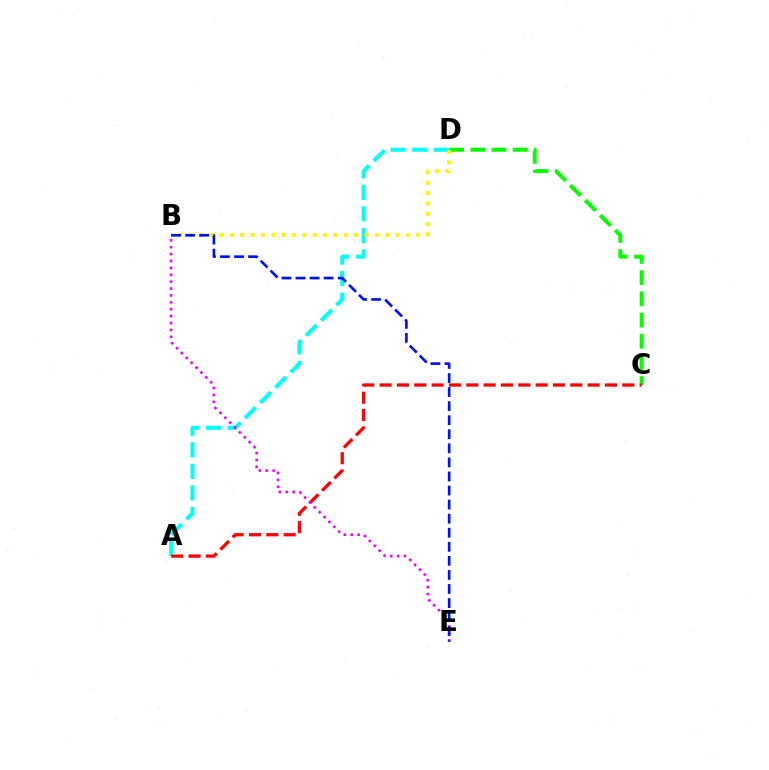{('A', 'D'): [{'color': '#00fff6', 'line_style': 'dashed', 'thickness': 2.92}], ('C', 'D'): [{'color': '#08ff00', 'line_style': 'dashed', 'thickness': 2.88}], ('A', 'C'): [{'color': '#ff0000', 'line_style': 'dashed', 'thickness': 2.36}], ('B', 'E'): [{'color': '#ee00ff', 'line_style': 'dotted', 'thickness': 1.87}, {'color': '#0010ff', 'line_style': 'dashed', 'thickness': 1.91}], ('B', 'D'): [{'color': '#fcf500', 'line_style': 'dotted', 'thickness': 2.81}]}